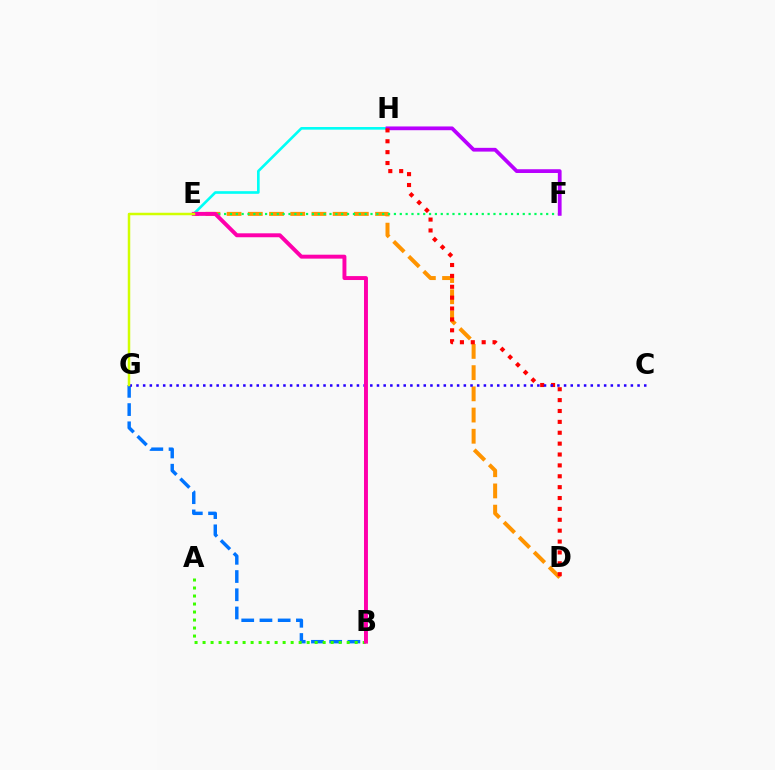{('E', 'H'): [{'color': '#00fff6', 'line_style': 'solid', 'thickness': 1.9}], ('D', 'E'): [{'color': '#ff9400', 'line_style': 'dashed', 'thickness': 2.88}], ('E', 'F'): [{'color': '#00ff5c', 'line_style': 'dotted', 'thickness': 1.59}], ('B', 'G'): [{'color': '#0074ff', 'line_style': 'dashed', 'thickness': 2.48}], ('F', 'H'): [{'color': '#b900ff', 'line_style': 'solid', 'thickness': 2.71}], ('A', 'B'): [{'color': '#3dff00', 'line_style': 'dotted', 'thickness': 2.18}], ('D', 'H'): [{'color': '#ff0000', 'line_style': 'dotted', 'thickness': 2.96}], ('C', 'G'): [{'color': '#2500ff', 'line_style': 'dotted', 'thickness': 1.82}], ('B', 'E'): [{'color': '#ff00ac', 'line_style': 'solid', 'thickness': 2.83}], ('E', 'G'): [{'color': '#d1ff00', 'line_style': 'solid', 'thickness': 1.8}]}